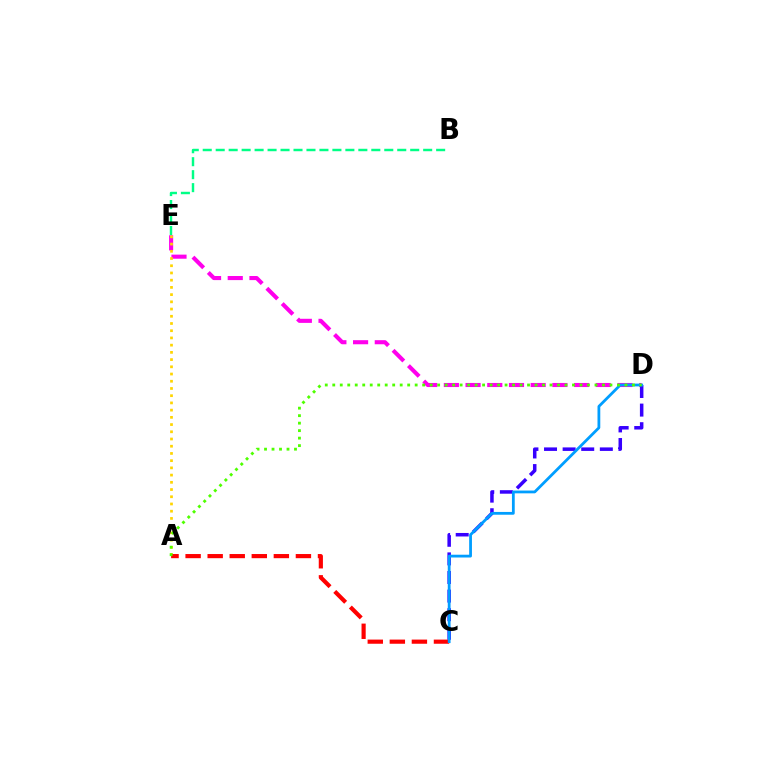{('D', 'E'): [{'color': '#ff00ed', 'line_style': 'dashed', 'thickness': 2.95}], ('C', 'D'): [{'color': '#3700ff', 'line_style': 'dashed', 'thickness': 2.53}, {'color': '#009eff', 'line_style': 'solid', 'thickness': 2.01}], ('A', 'E'): [{'color': '#ffd500', 'line_style': 'dotted', 'thickness': 1.96}], ('B', 'E'): [{'color': '#00ff86', 'line_style': 'dashed', 'thickness': 1.76}], ('A', 'C'): [{'color': '#ff0000', 'line_style': 'dashed', 'thickness': 3.0}], ('A', 'D'): [{'color': '#4fff00', 'line_style': 'dotted', 'thickness': 2.04}]}